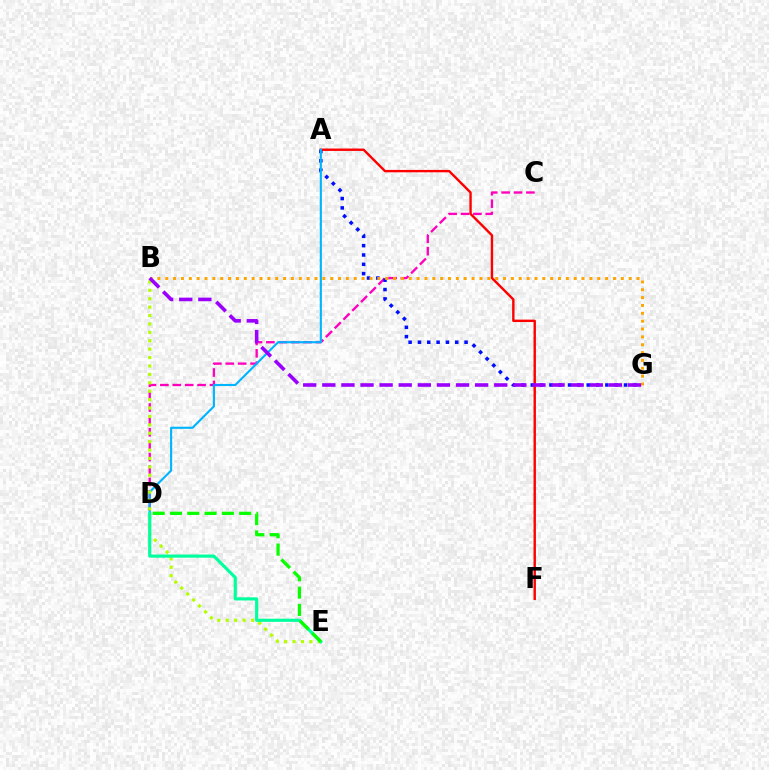{('C', 'D'): [{'color': '#ff00bd', 'line_style': 'dashed', 'thickness': 1.68}], ('A', 'G'): [{'color': '#0010ff', 'line_style': 'dotted', 'thickness': 2.53}], ('A', 'F'): [{'color': '#ff0000', 'line_style': 'solid', 'thickness': 1.73}], ('B', 'G'): [{'color': '#ffa500', 'line_style': 'dotted', 'thickness': 2.13}, {'color': '#9b00ff', 'line_style': 'dashed', 'thickness': 2.6}], ('A', 'D'): [{'color': '#00b5ff', 'line_style': 'solid', 'thickness': 1.53}], ('B', 'E'): [{'color': '#b3ff00', 'line_style': 'dotted', 'thickness': 2.28}], ('D', 'E'): [{'color': '#00ff9d', 'line_style': 'solid', 'thickness': 2.27}, {'color': '#08ff00', 'line_style': 'dashed', 'thickness': 2.35}]}